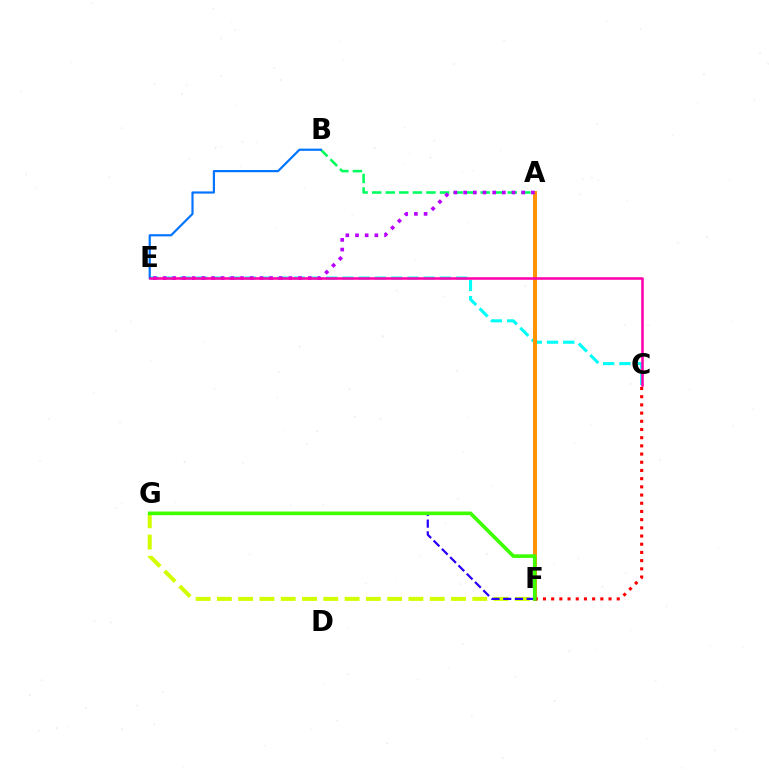{('A', 'B'): [{'color': '#00ff5c', 'line_style': 'dashed', 'thickness': 1.84}], ('F', 'G'): [{'color': '#d1ff00', 'line_style': 'dashed', 'thickness': 2.89}, {'color': '#2500ff', 'line_style': 'dashed', 'thickness': 1.59}, {'color': '#3dff00', 'line_style': 'solid', 'thickness': 2.61}], ('C', 'E'): [{'color': '#00fff6', 'line_style': 'dashed', 'thickness': 2.21}, {'color': '#ff00ac', 'line_style': 'solid', 'thickness': 1.84}], ('A', 'F'): [{'color': '#ff9400', 'line_style': 'solid', 'thickness': 2.87}], ('B', 'E'): [{'color': '#0074ff', 'line_style': 'solid', 'thickness': 1.57}], ('A', 'E'): [{'color': '#b900ff', 'line_style': 'dotted', 'thickness': 2.63}], ('C', 'F'): [{'color': '#ff0000', 'line_style': 'dotted', 'thickness': 2.23}]}